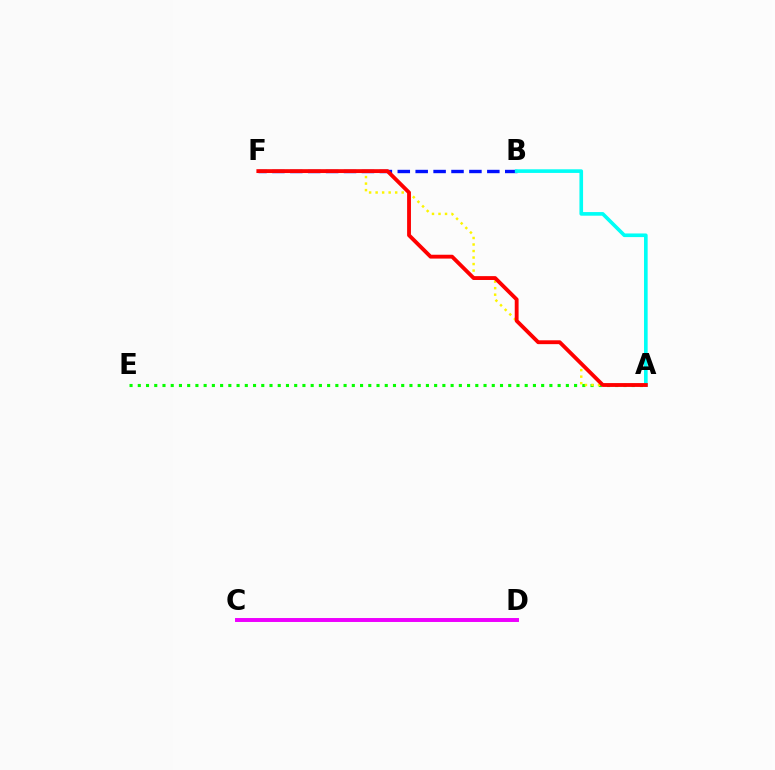{('C', 'D'): [{'color': '#ee00ff', 'line_style': 'solid', 'thickness': 2.84}], ('A', 'E'): [{'color': '#08ff00', 'line_style': 'dotted', 'thickness': 2.24}], ('B', 'F'): [{'color': '#0010ff', 'line_style': 'dashed', 'thickness': 2.43}], ('A', 'F'): [{'color': '#fcf500', 'line_style': 'dotted', 'thickness': 1.77}, {'color': '#ff0000', 'line_style': 'solid', 'thickness': 2.77}], ('A', 'B'): [{'color': '#00fff6', 'line_style': 'solid', 'thickness': 2.61}]}